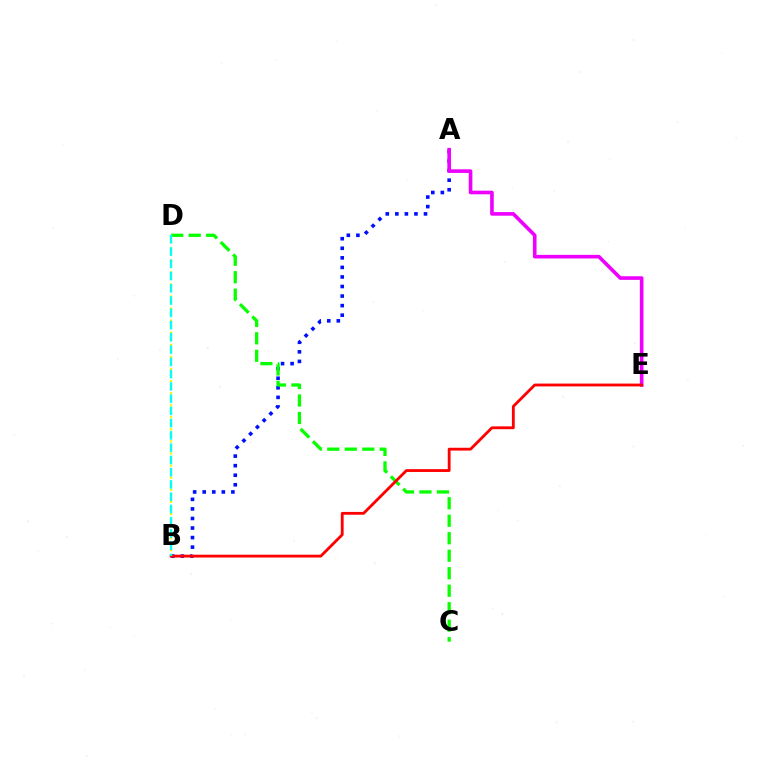{('A', 'B'): [{'color': '#0010ff', 'line_style': 'dotted', 'thickness': 2.6}], ('C', 'D'): [{'color': '#08ff00', 'line_style': 'dashed', 'thickness': 2.38}], ('A', 'E'): [{'color': '#ee00ff', 'line_style': 'solid', 'thickness': 2.61}], ('B', 'E'): [{'color': '#ff0000', 'line_style': 'solid', 'thickness': 2.03}], ('B', 'D'): [{'color': '#fcf500', 'line_style': 'dotted', 'thickness': 1.64}, {'color': '#00fff6', 'line_style': 'dashed', 'thickness': 1.67}]}